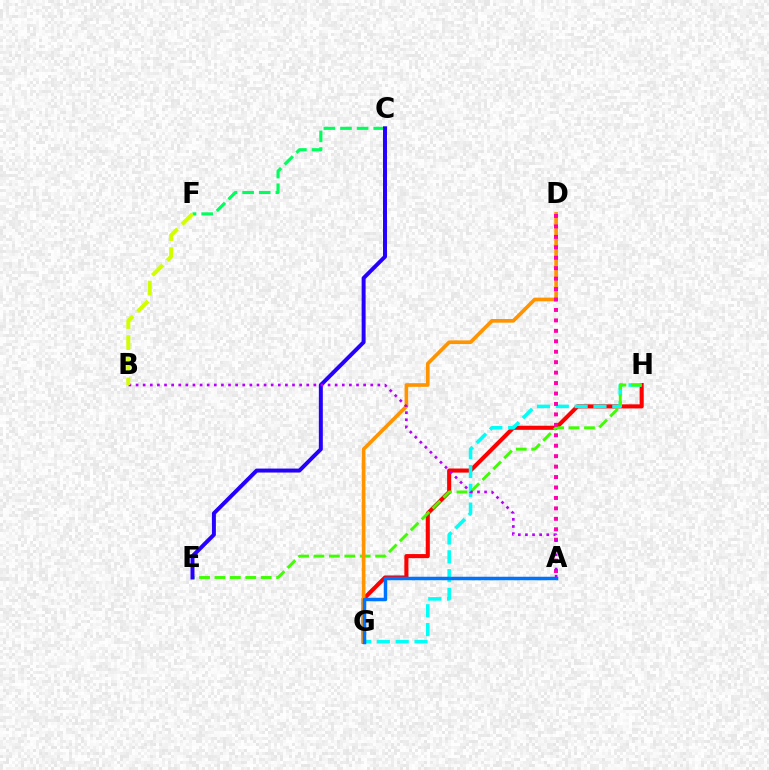{('G', 'H'): [{'color': '#ff0000', 'line_style': 'solid', 'thickness': 2.94}, {'color': '#00fff6', 'line_style': 'dashed', 'thickness': 2.56}], ('C', 'F'): [{'color': '#00ff5c', 'line_style': 'dashed', 'thickness': 2.26}], ('E', 'H'): [{'color': '#3dff00', 'line_style': 'dashed', 'thickness': 2.09}], ('C', 'E'): [{'color': '#2500ff', 'line_style': 'solid', 'thickness': 2.86}], ('D', 'G'): [{'color': '#ff9400', 'line_style': 'solid', 'thickness': 2.63}], ('A', 'D'): [{'color': '#ff00ac', 'line_style': 'dotted', 'thickness': 2.84}], ('A', 'G'): [{'color': '#0074ff', 'line_style': 'solid', 'thickness': 2.52}], ('A', 'B'): [{'color': '#b900ff', 'line_style': 'dotted', 'thickness': 1.93}], ('B', 'F'): [{'color': '#d1ff00', 'line_style': 'dashed', 'thickness': 2.87}]}